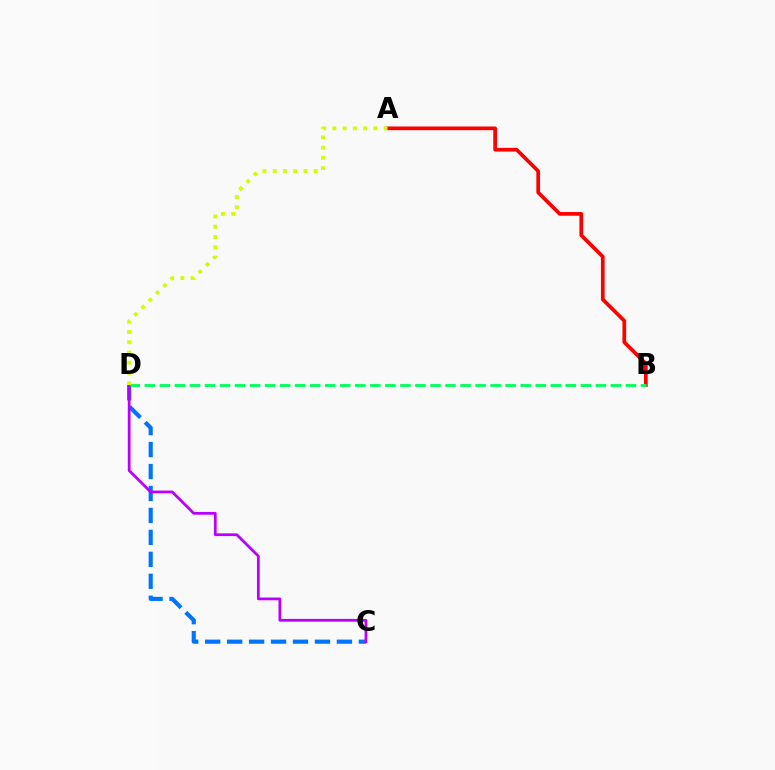{('A', 'B'): [{'color': '#ff0000', 'line_style': 'solid', 'thickness': 2.67}], ('C', 'D'): [{'color': '#0074ff', 'line_style': 'dashed', 'thickness': 2.98}, {'color': '#b900ff', 'line_style': 'solid', 'thickness': 1.98}], ('B', 'D'): [{'color': '#00ff5c', 'line_style': 'dashed', 'thickness': 2.04}], ('A', 'D'): [{'color': '#d1ff00', 'line_style': 'dotted', 'thickness': 2.78}]}